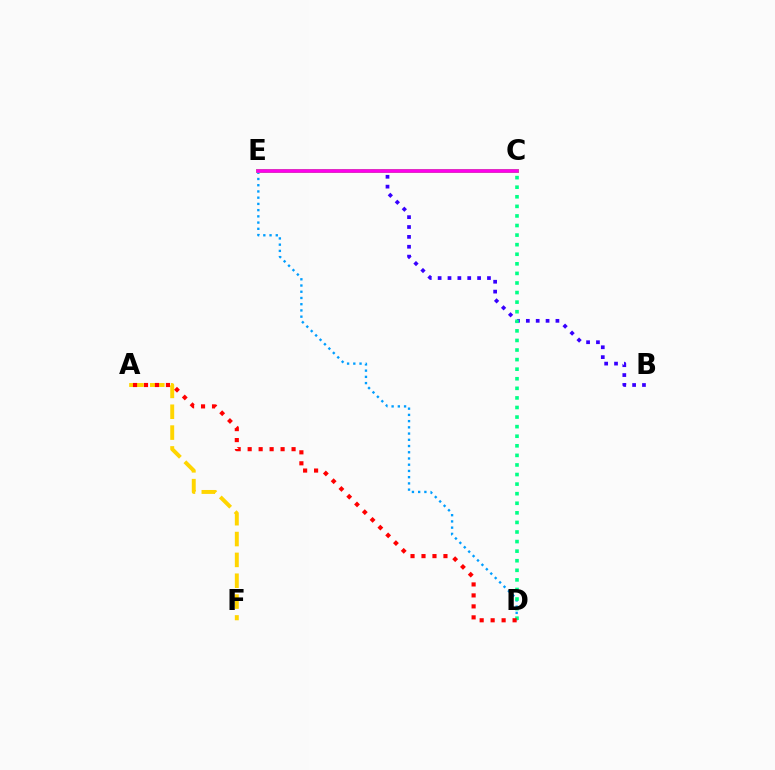{('D', 'E'): [{'color': '#009eff', 'line_style': 'dotted', 'thickness': 1.69}], ('A', 'F'): [{'color': '#ffd500', 'line_style': 'dashed', 'thickness': 2.83}], ('B', 'E'): [{'color': '#3700ff', 'line_style': 'dotted', 'thickness': 2.68}], ('C', 'E'): [{'color': '#4fff00', 'line_style': 'solid', 'thickness': 2.78}, {'color': '#ff00ed', 'line_style': 'solid', 'thickness': 2.62}], ('C', 'D'): [{'color': '#00ff86', 'line_style': 'dotted', 'thickness': 2.6}], ('A', 'D'): [{'color': '#ff0000', 'line_style': 'dotted', 'thickness': 2.98}]}